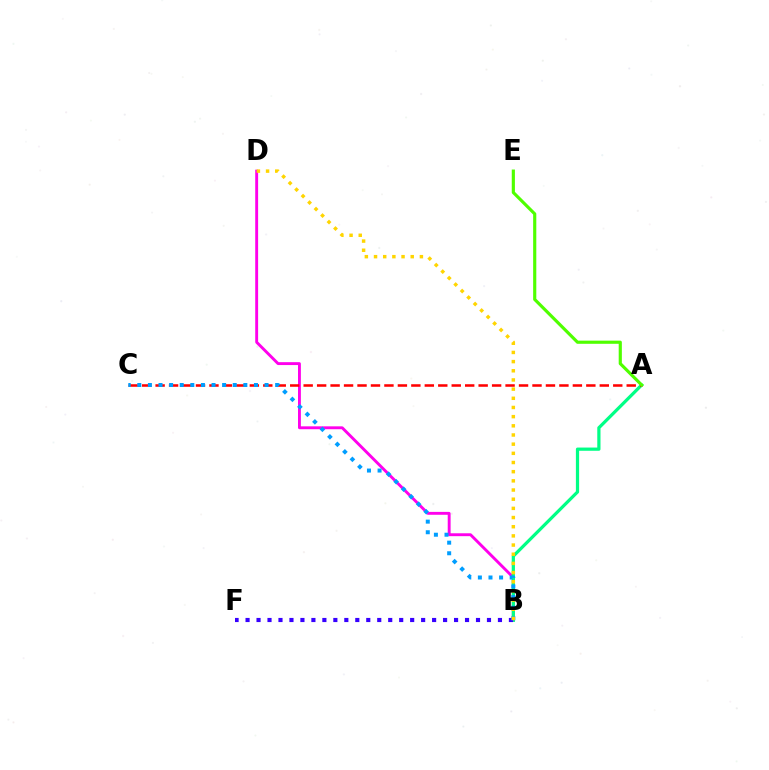{('B', 'D'): [{'color': '#ff00ed', 'line_style': 'solid', 'thickness': 2.08}, {'color': '#ffd500', 'line_style': 'dotted', 'thickness': 2.49}], ('A', 'B'): [{'color': '#00ff86', 'line_style': 'solid', 'thickness': 2.32}], ('A', 'C'): [{'color': '#ff0000', 'line_style': 'dashed', 'thickness': 1.83}], ('B', 'F'): [{'color': '#3700ff', 'line_style': 'dotted', 'thickness': 2.98}], ('B', 'C'): [{'color': '#009eff', 'line_style': 'dotted', 'thickness': 2.88}], ('A', 'E'): [{'color': '#4fff00', 'line_style': 'solid', 'thickness': 2.27}]}